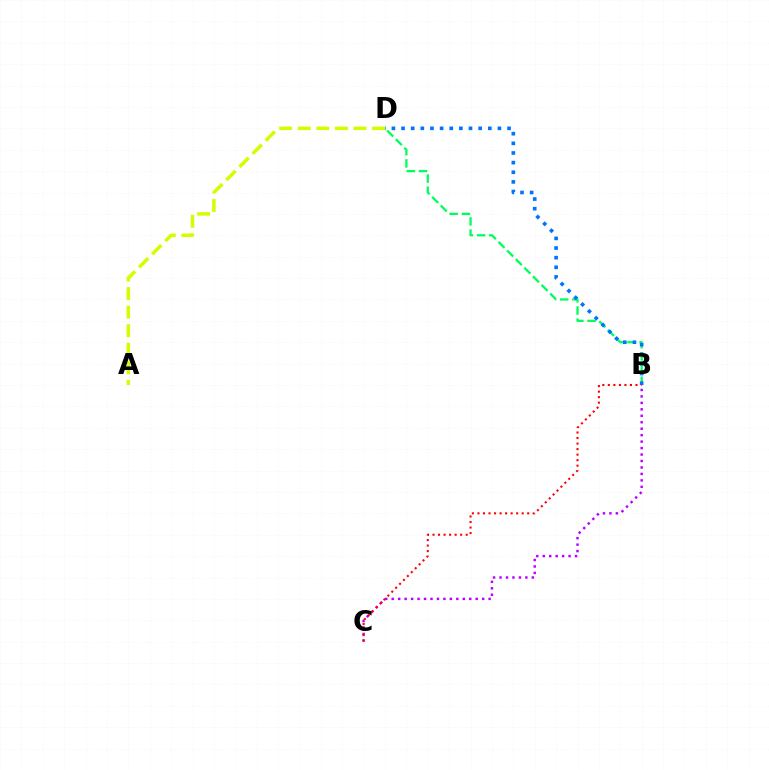{('B', 'D'): [{'color': '#00ff5c', 'line_style': 'dashed', 'thickness': 1.66}, {'color': '#0074ff', 'line_style': 'dotted', 'thickness': 2.62}], ('B', 'C'): [{'color': '#b900ff', 'line_style': 'dotted', 'thickness': 1.76}, {'color': '#ff0000', 'line_style': 'dotted', 'thickness': 1.5}], ('A', 'D'): [{'color': '#d1ff00', 'line_style': 'dashed', 'thickness': 2.52}]}